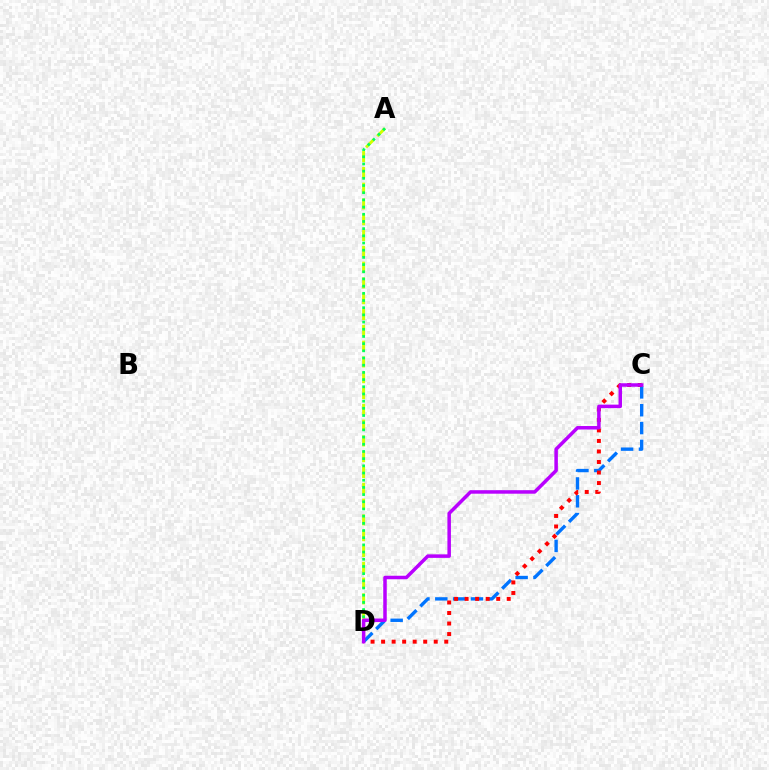{('C', 'D'): [{'color': '#0074ff', 'line_style': 'dashed', 'thickness': 2.42}, {'color': '#ff0000', 'line_style': 'dotted', 'thickness': 2.86}, {'color': '#b900ff', 'line_style': 'solid', 'thickness': 2.53}], ('A', 'D'): [{'color': '#d1ff00', 'line_style': 'dashed', 'thickness': 2.15}, {'color': '#00ff5c', 'line_style': 'dotted', 'thickness': 1.95}]}